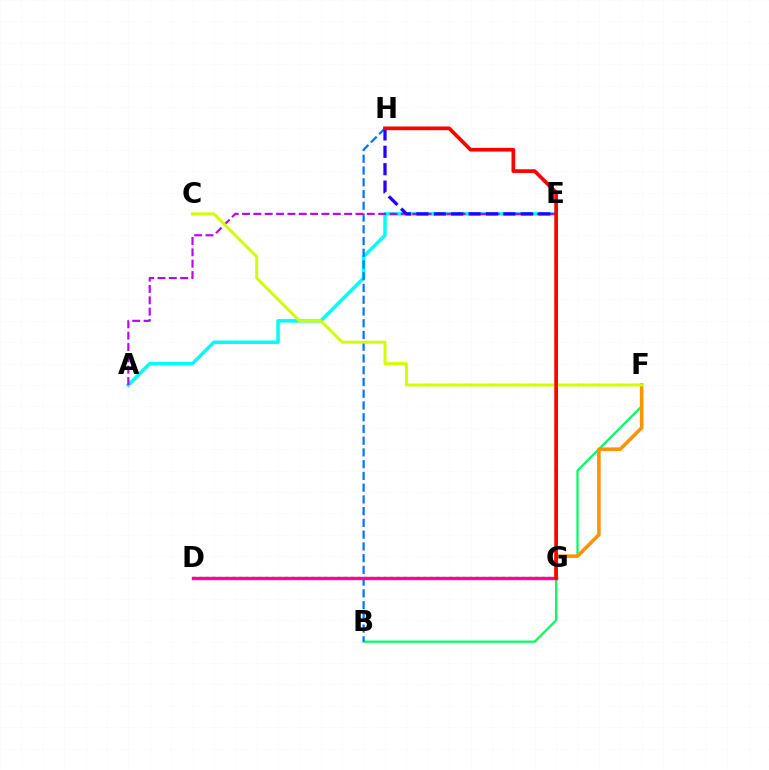{('A', 'E'): [{'color': '#00fff6', 'line_style': 'solid', 'thickness': 2.52}, {'color': '#b900ff', 'line_style': 'dashed', 'thickness': 1.54}], ('D', 'G'): [{'color': '#3dff00', 'line_style': 'dotted', 'thickness': 1.79}, {'color': '#ff00ac', 'line_style': 'solid', 'thickness': 2.46}], ('B', 'F'): [{'color': '#00ff5c', 'line_style': 'solid', 'thickness': 1.59}], ('B', 'H'): [{'color': '#0074ff', 'line_style': 'dashed', 'thickness': 1.6}], ('F', 'G'): [{'color': '#ff9400', 'line_style': 'solid', 'thickness': 2.58}], ('C', 'F'): [{'color': '#d1ff00', 'line_style': 'solid', 'thickness': 2.15}], ('E', 'H'): [{'color': '#2500ff', 'line_style': 'dashed', 'thickness': 2.36}], ('G', 'H'): [{'color': '#ff0000', 'line_style': 'solid', 'thickness': 2.66}]}